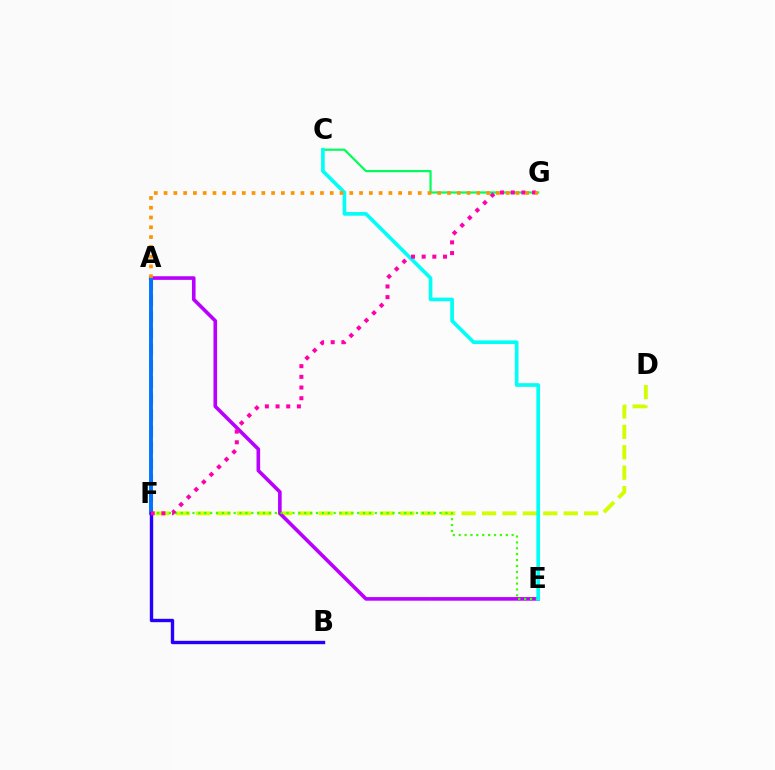{('A', 'F'): [{'color': '#ff0000', 'line_style': 'dashed', 'thickness': 2.22}, {'color': '#0074ff', 'line_style': 'solid', 'thickness': 2.83}], ('D', 'F'): [{'color': '#d1ff00', 'line_style': 'dashed', 'thickness': 2.77}], ('A', 'E'): [{'color': '#b900ff', 'line_style': 'solid', 'thickness': 2.6}], ('C', 'G'): [{'color': '#00ff5c', 'line_style': 'solid', 'thickness': 1.58}], ('E', 'F'): [{'color': '#3dff00', 'line_style': 'dotted', 'thickness': 1.6}], ('C', 'E'): [{'color': '#00fff6', 'line_style': 'solid', 'thickness': 2.64}], ('B', 'F'): [{'color': '#2500ff', 'line_style': 'solid', 'thickness': 2.43}], ('F', 'G'): [{'color': '#ff00ac', 'line_style': 'dotted', 'thickness': 2.9}], ('A', 'G'): [{'color': '#ff9400', 'line_style': 'dotted', 'thickness': 2.66}]}